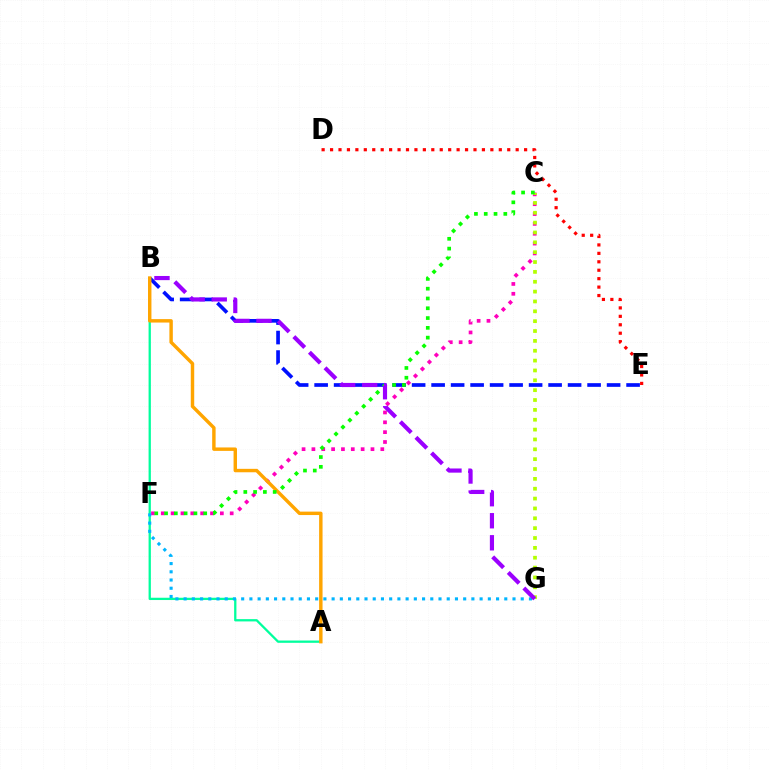{('C', 'F'): [{'color': '#ff00bd', 'line_style': 'dotted', 'thickness': 2.67}, {'color': '#08ff00', 'line_style': 'dotted', 'thickness': 2.66}], ('A', 'B'): [{'color': '#00ff9d', 'line_style': 'solid', 'thickness': 1.65}, {'color': '#ffa500', 'line_style': 'solid', 'thickness': 2.47}], ('D', 'E'): [{'color': '#ff0000', 'line_style': 'dotted', 'thickness': 2.29}], ('B', 'E'): [{'color': '#0010ff', 'line_style': 'dashed', 'thickness': 2.65}], ('C', 'G'): [{'color': '#b3ff00', 'line_style': 'dotted', 'thickness': 2.68}], ('F', 'G'): [{'color': '#00b5ff', 'line_style': 'dotted', 'thickness': 2.23}], ('B', 'G'): [{'color': '#9b00ff', 'line_style': 'dashed', 'thickness': 2.99}]}